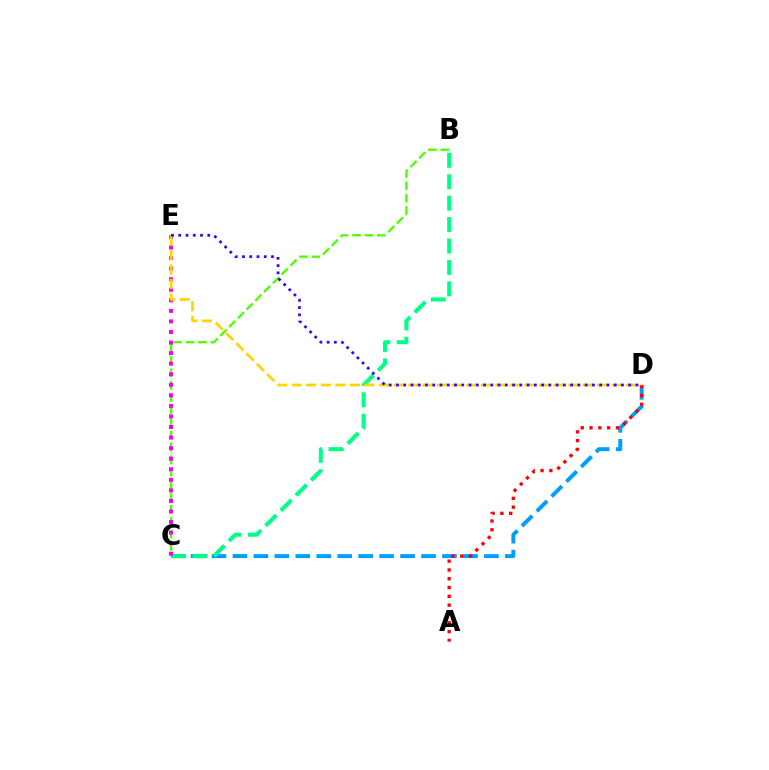{('B', 'C'): [{'color': '#4fff00', 'line_style': 'dashed', 'thickness': 1.68}, {'color': '#00ff86', 'line_style': 'dashed', 'thickness': 2.91}], ('C', 'D'): [{'color': '#009eff', 'line_style': 'dashed', 'thickness': 2.85}], ('C', 'E'): [{'color': '#ff00ed', 'line_style': 'dotted', 'thickness': 2.87}], ('A', 'D'): [{'color': '#ff0000', 'line_style': 'dotted', 'thickness': 2.39}], ('D', 'E'): [{'color': '#ffd500', 'line_style': 'dashed', 'thickness': 1.98}, {'color': '#3700ff', 'line_style': 'dotted', 'thickness': 1.97}]}